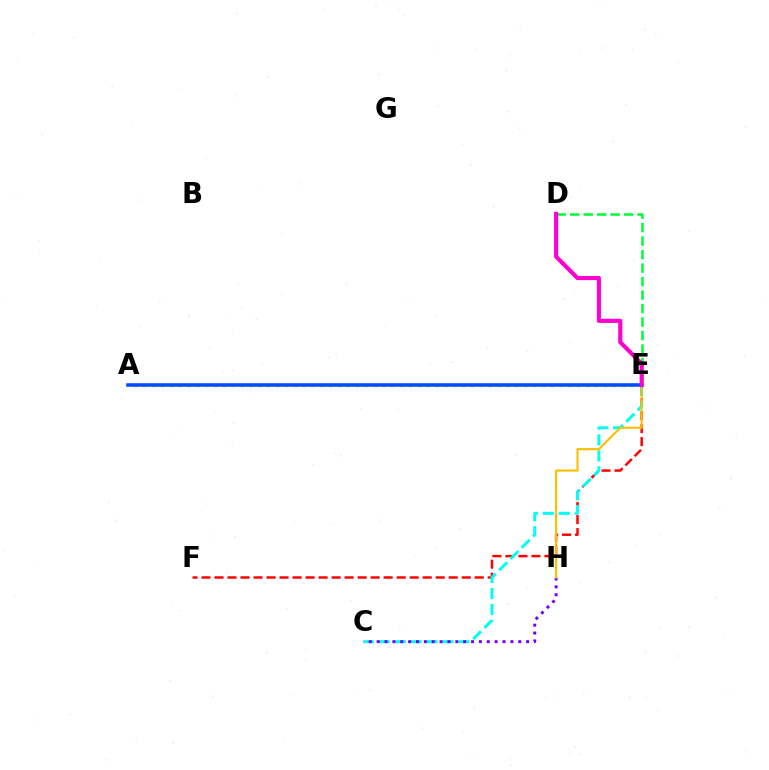{('E', 'F'): [{'color': '#ff0000', 'line_style': 'dashed', 'thickness': 1.77}], ('C', 'E'): [{'color': '#00fff6', 'line_style': 'dashed', 'thickness': 2.16}], ('D', 'E'): [{'color': '#00ff39', 'line_style': 'dashed', 'thickness': 1.83}, {'color': '#ff00cf', 'line_style': 'solid', 'thickness': 2.97}], ('A', 'E'): [{'color': '#84ff00', 'line_style': 'dotted', 'thickness': 2.41}, {'color': '#004bff', 'line_style': 'solid', 'thickness': 2.56}], ('C', 'H'): [{'color': '#7200ff', 'line_style': 'dotted', 'thickness': 2.14}], ('E', 'H'): [{'color': '#ffbd00', 'line_style': 'solid', 'thickness': 1.52}]}